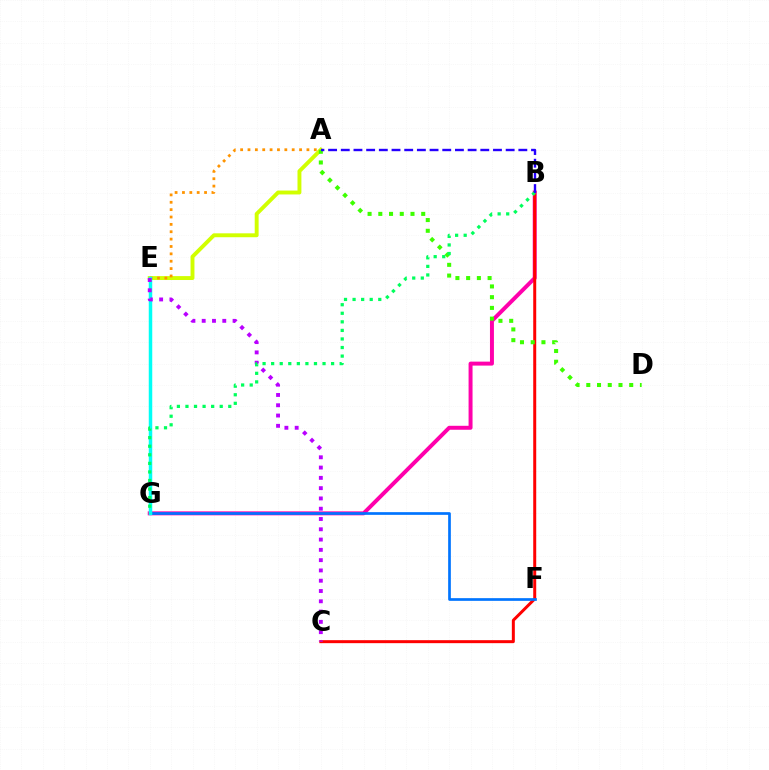{('B', 'G'): [{'color': '#ff00ac', 'line_style': 'solid', 'thickness': 2.85}, {'color': '#00ff5c', 'line_style': 'dotted', 'thickness': 2.33}], ('B', 'C'): [{'color': '#ff0000', 'line_style': 'solid', 'thickness': 2.15}], ('A', 'E'): [{'color': '#d1ff00', 'line_style': 'solid', 'thickness': 2.81}, {'color': '#ff9400', 'line_style': 'dotted', 'thickness': 2.0}], ('F', 'G'): [{'color': '#0074ff', 'line_style': 'solid', 'thickness': 1.94}], ('E', 'G'): [{'color': '#00fff6', 'line_style': 'solid', 'thickness': 2.52}], ('A', 'D'): [{'color': '#3dff00', 'line_style': 'dotted', 'thickness': 2.91}], ('C', 'E'): [{'color': '#b900ff', 'line_style': 'dotted', 'thickness': 2.79}], ('A', 'B'): [{'color': '#2500ff', 'line_style': 'dashed', 'thickness': 1.72}]}